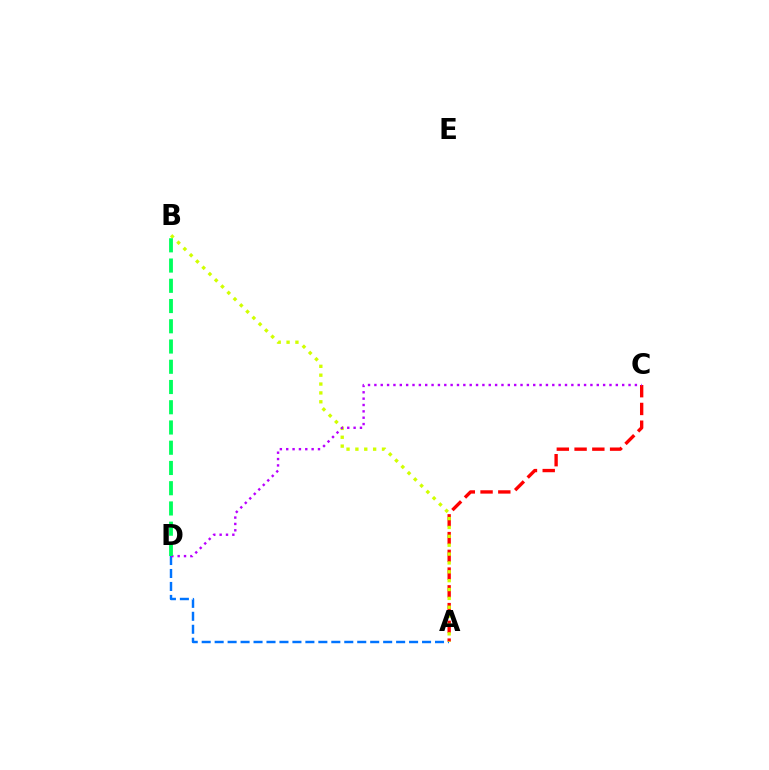{('A', 'D'): [{'color': '#0074ff', 'line_style': 'dashed', 'thickness': 1.76}], ('A', 'C'): [{'color': '#ff0000', 'line_style': 'dashed', 'thickness': 2.41}], ('A', 'B'): [{'color': '#d1ff00', 'line_style': 'dotted', 'thickness': 2.41}], ('C', 'D'): [{'color': '#b900ff', 'line_style': 'dotted', 'thickness': 1.73}], ('B', 'D'): [{'color': '#00ff5c', 'line_style': 'dashed', 'thickness': 2.75}]}